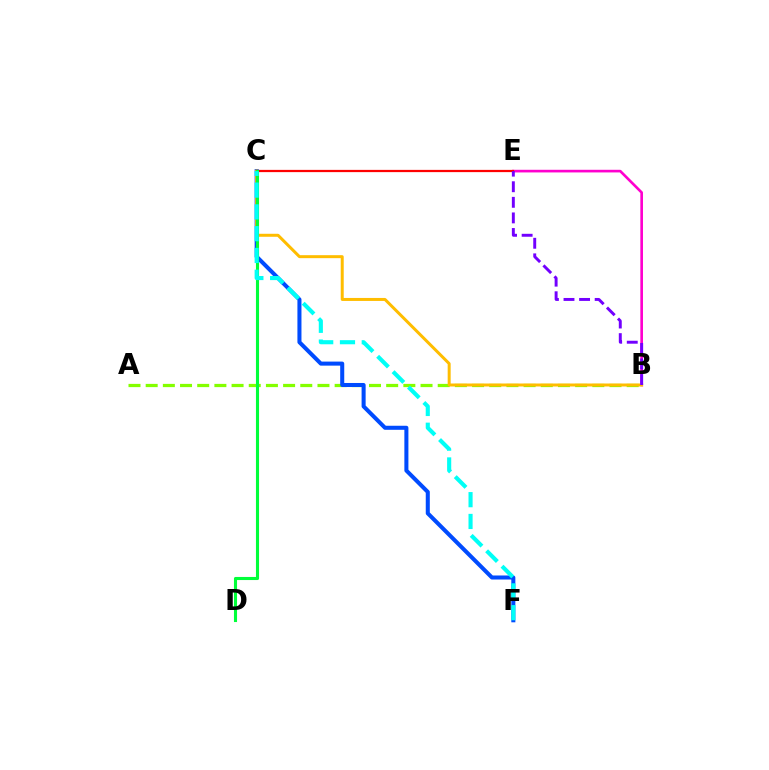{('B', 'E'): [{'color': '#ff00cf', 'line_style': 'solid', 'thickness': 1.9}, {'color': '#7200ff', 'line_style': 'dashed', 'thickness': 2.12}], ('A', 'B'): [{'color': '#84ff00', 'line_style': 'dashed', 'thickness': 2.33}], ('C', 'F'): [{'color': '#004bff', 'line_style': 'solid', 'thickness': 2.91}, {'color': '#00fff6', 'line_style': 'dashed', 'thickness': 2.96}], ('C', 'E'): [{'color': '#ff0000', 'line_style': 'solid', 'thickness': 1.61}], ('B', 'C'): [{'color': '#ffbd00', 'line_style': 'solid', 'thickness': 2.15}], ('C', 'D'): [{'color': '#00ff39', 'line_style': 'solid', 'thickness': 2.23}]}